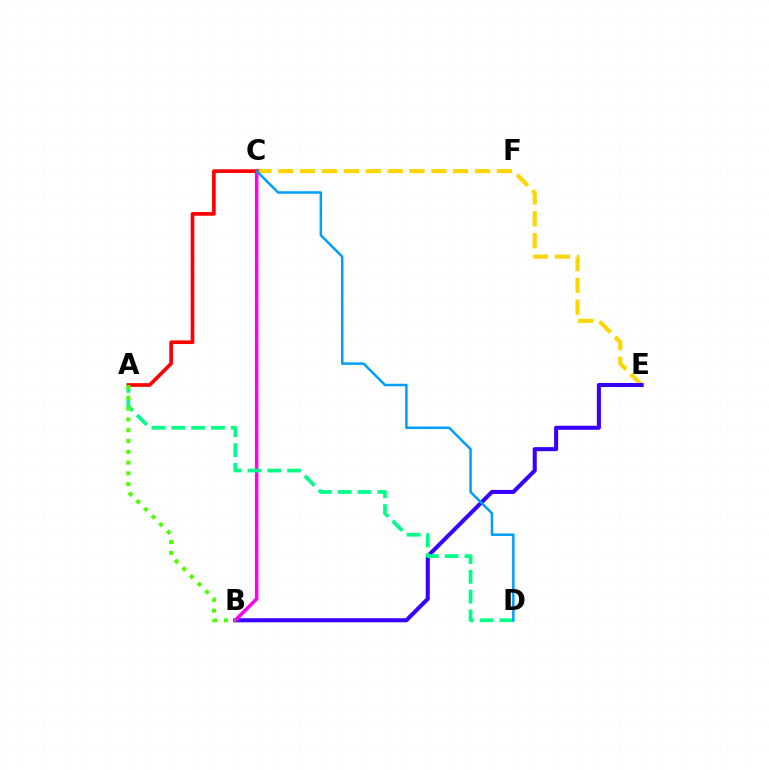{('C', 'E'): [{'color': '#ffd500', 'line_style': 'dashed', 'thickness': 2.97}], ('B', 'E'): [{'color': '#3700ff', 'line_style': 'solid', 'thickness': 2.92}], ('B', 'C'): [{'color': '#ff00ed', 'line_style': 'solid', 'thickness': 2.53}], ('A', 'C'): [{'color': '#ff0000', 'line_style': 'solid', 'thickness': 2.63}], ('A', 'D'): [{'color': '#00ff86', 'line_style': 'dashed', 'thickness': 2.69}], ('C', 'D'): [{'color': '#009eff', 'line_style': 'solid', 'thickness': 1.79}], ('A', 'B'): [{'color': '#4fff00', 'line_style': 'dotted', 'thickness': 2.93}]}